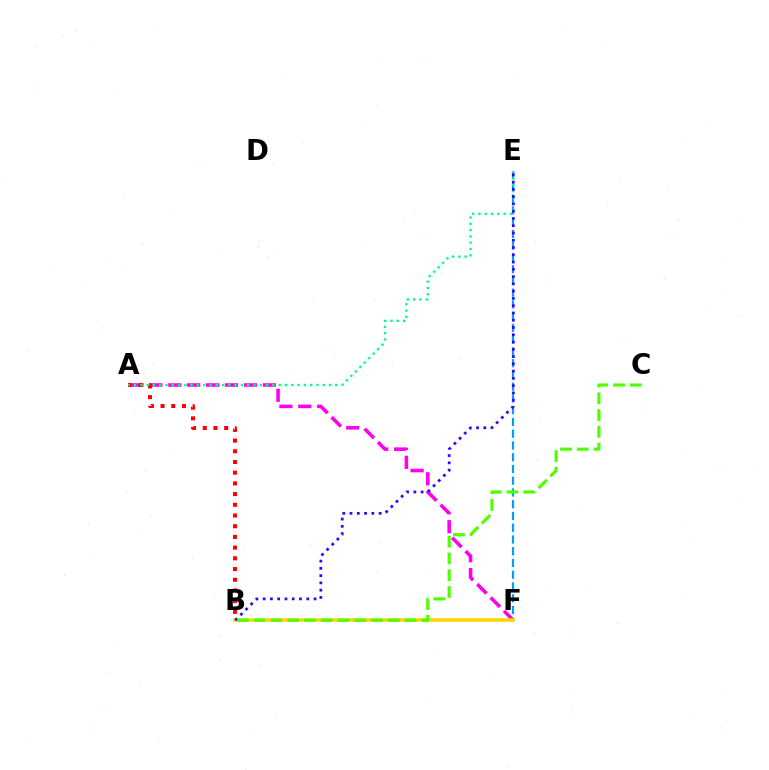{('A', 'F'): [{'color': '#ff00ed', 'line_style': 'dashed', 'thickness': 2.57}], ('E', 'F'): [{'color': '#009eff', 'line_style': 'dashed', 'thickness': 1.6}], ('A', 'B'): [{'color': '#ff0000', 'line_style': 'dotted', 'thickness': 2.91}], ('B', 'F'): [{'color': '#ffd500', 'line_style': 'solid', 'thickness': 2.55}], ('A', 'E'): [{'color': '#00ff86', 'line_style': 'dotted', 'thickness': 1.71}], ('B', 'E'): [{'color': '#3700ff', 'line_style': 'dotted', 'thickness': 1.97}], ('B', 'C'): [{'color': '#4fff00', 'line_style': 'dashed', 'thickness': 2.28}]}